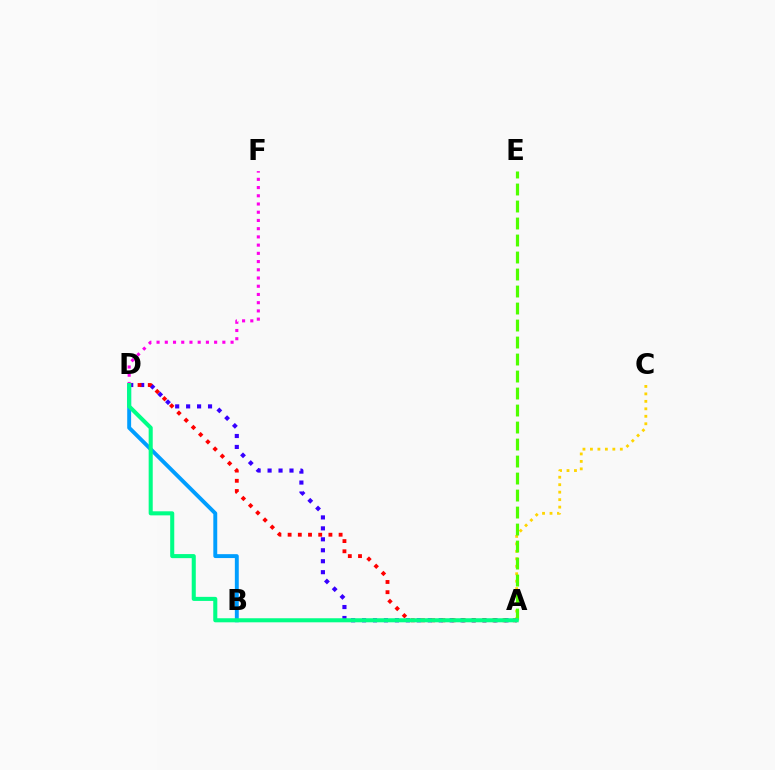{('A', 'D'): [{'color': '#3700ff', 'line_style': 'dotted', 'thickness': 2.98}, {'color': '#ff0000', 'line_style': 'dotted', 'thickness': 2.77}, {'color': '#00ff86', 'line_style': 'solid', 'thickness': 2.92}], ('A', 'C'): [{'color': '#ffd500', 'line_style': 'dotted', 'thickness': 2.03}], ('B', 'D'): [{'color': '#009eff', 'line_style': 'solid', 'thickness': 2.81}], ('D', 'F'): [{'color': '#ff00ed', 'line_style': 'dotted', 'thickness': 2.23}], ('A', 'E'): [{'color': '#4fff00', 'line_style': 'dashed', 'thickness': 2.31}]}